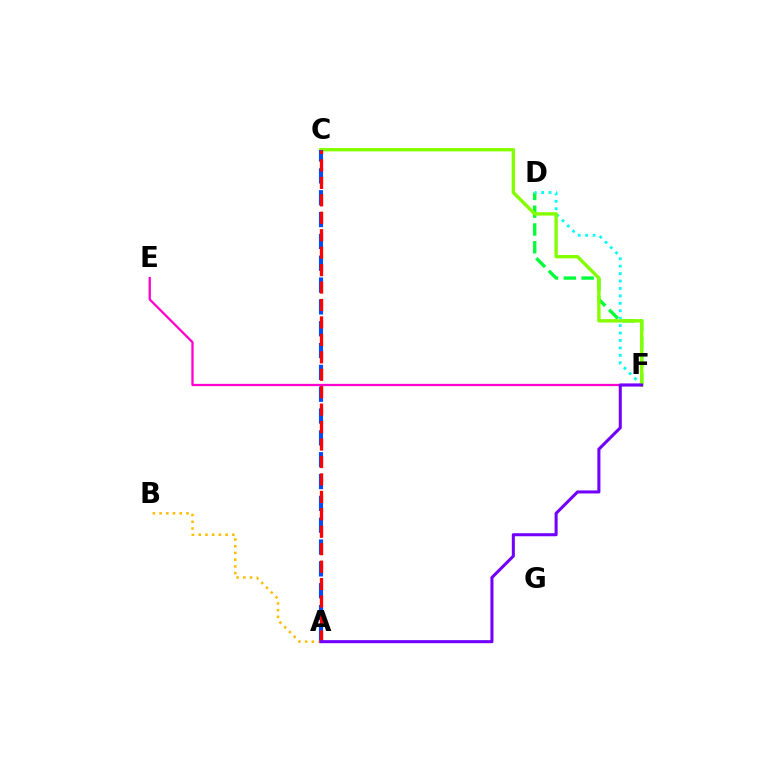{('D', 'F'): [{'color': '#00ff39', 'line_style': 'dashed', 'thickness': 2.42}, {'color': '#00fff6', 'line_style': 'dotted', 'thickness': 2.02}], ('E', 'F'): [{'color': '#ff00cf', 'line_style': 'solid', 'thickness': 1.64}], ('C', 'F'): [{'color': '#84ff00', 'line_style': 'solid', 'thickness': 2.43}], ('A', 'C'): [{'color': '#004bff', 'line_style': 'dashed', 'thickness': 2.97}, {'color': '#ff0000', 'line_style': 'dashed', 'thickness': 2.37}], ('A', 'B'): [{'color': '#ffbd00', 'line_style': 'dotted', 'thickness': 1.83}], ('A', 'F'): [{'color': '#7200ff', 'line_style': 'solid', 'thickness': 2.2}]}